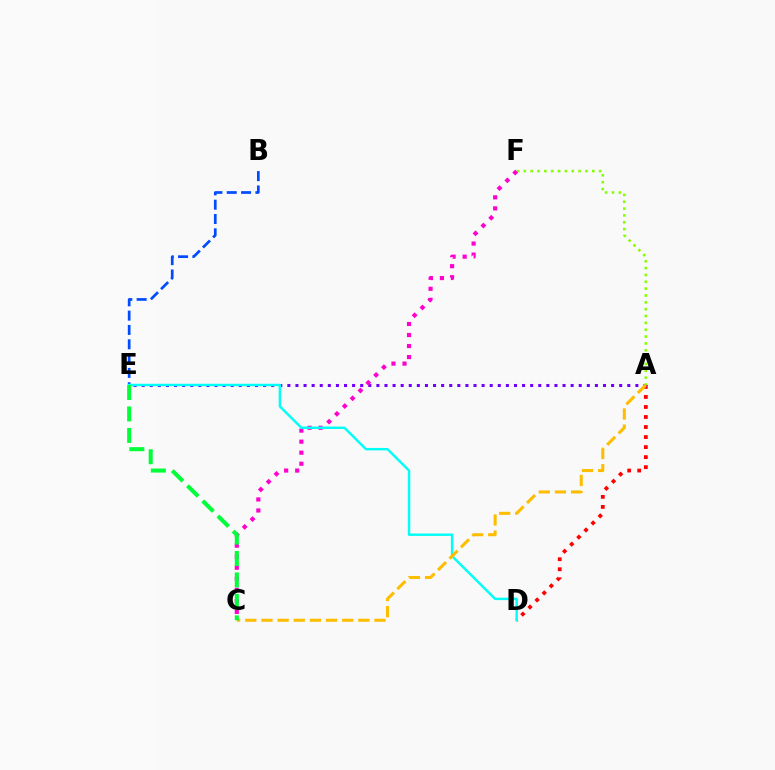{('A', 'D'): [{'color': '#ff0000', 'line_style': 'dotted', 'thickness': 2.73}], ('A', 'E'): [{'color': '#7200ff', 'line_style': 'dotted', 'thickness': 2.2}], ('A', 'F'): [{'color': '#84ff00', 'line_style': 'dotted', 'thickness': 1.86}], ('B', 'E'): [{'color': '#004bff', 'line_style': 'dashed', 'thickness': 1.95}], ('C', 'F'): [{'color': '#ff00cf', 'line_style': 'dotted', 'thickness': 3.0}], ('D', 'E'): [{'color': '#00fff6', 'line_style': 'solid', 'thickness': 1.75}], ('A', 'C'): [{'color': '#ffbd00', 'line_style': 'dashed', 'thickness': 2.19}], ('C', 'E'): [{'color': '#00ff39', 'line_style': 'dashed', 'thickness': 2.91}]}